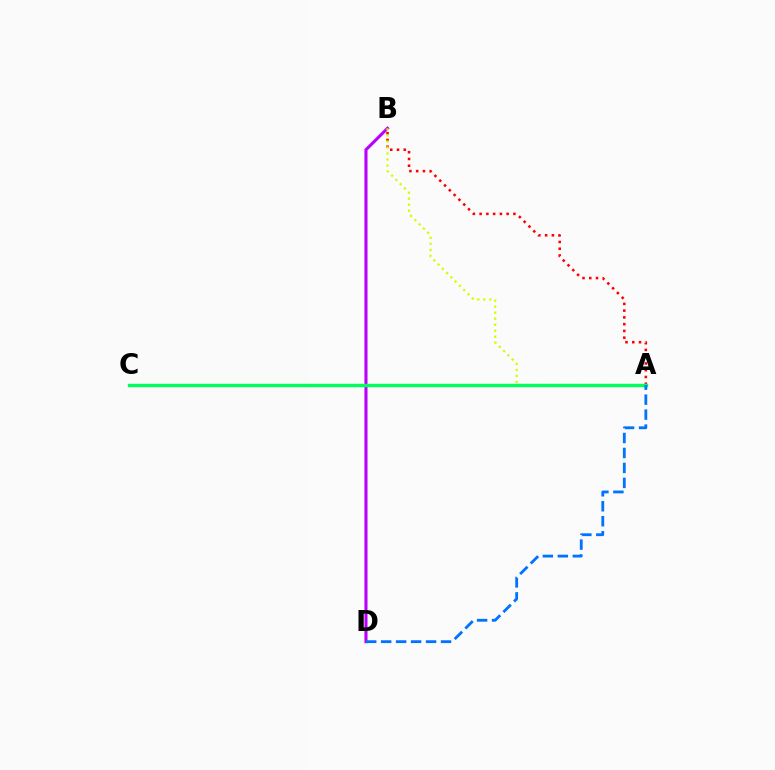{('B', 'D'): [{'color': '#b900ff', 'line_style': 'solid', 'thickness': 2.21}], ('A', 'B'): [{'color': '#ff0000', 'line_style': 'dotted', 'thickness': 1.84}, {'color': '#d1ff00', 'line_style': 'dotted', 'thickness': 1.63}], ('A', 'C'): [{'color': '#00ff5c', 'line_style': 'solid', 'thickness': 2.44}], ('A', 'D'): [{'color': '#0074ff', 'line_style': 'dashed', 'thickness': 2.03}]}